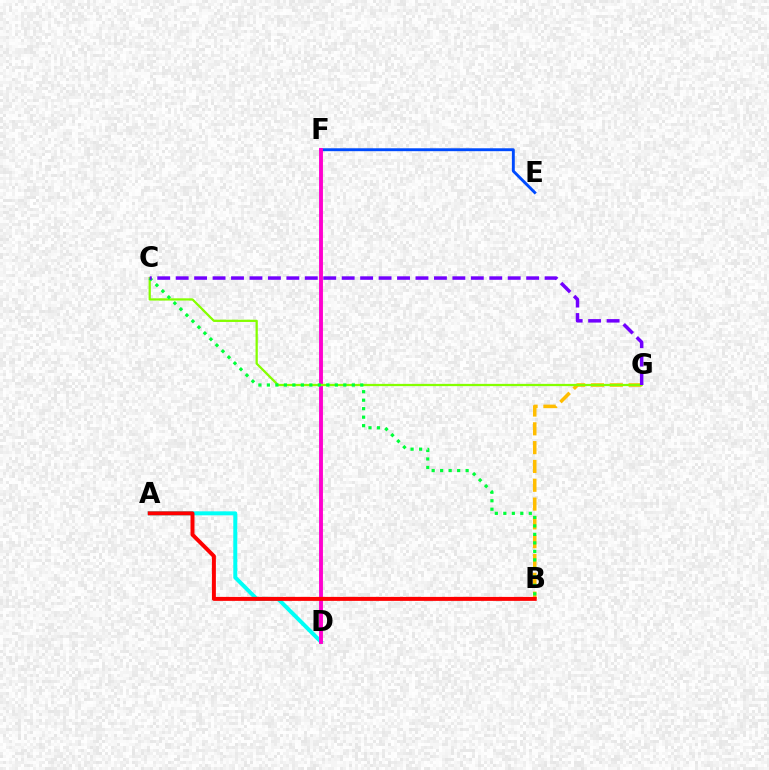{('B', 'G'): [{'color': '#ffbd00', 'line_style': 'dashed', 'thickness': 2.56}], ('E', 'F'): [{'color': '#004bff', 'line_style': 'solid', 'thickness': 2.08}], ('A', 'D'): [{'color': '#00fff6', 'line_style': 'solid', 'thickness': 2.86}], ('D', 'F'): [{'color': '#ff00cf', 'line_style': 'solid', 'thickness': 2.79}], ('C', 'G'): [{'color': '#84ff00', 'line_style': 'solid', 'thickness': 1.63}, {'color': '#7200ff', 'line_style': 'dashed', 'thickness': 2.51}], ('B', 'C'): [{'color': '#00ff39', 'line_style': 'dotted', 'thickness': 2.31}], ('A', 'B'): [{'color': '#ff0000', 'line_style': 'solid', 'thickness': 2.86}]}